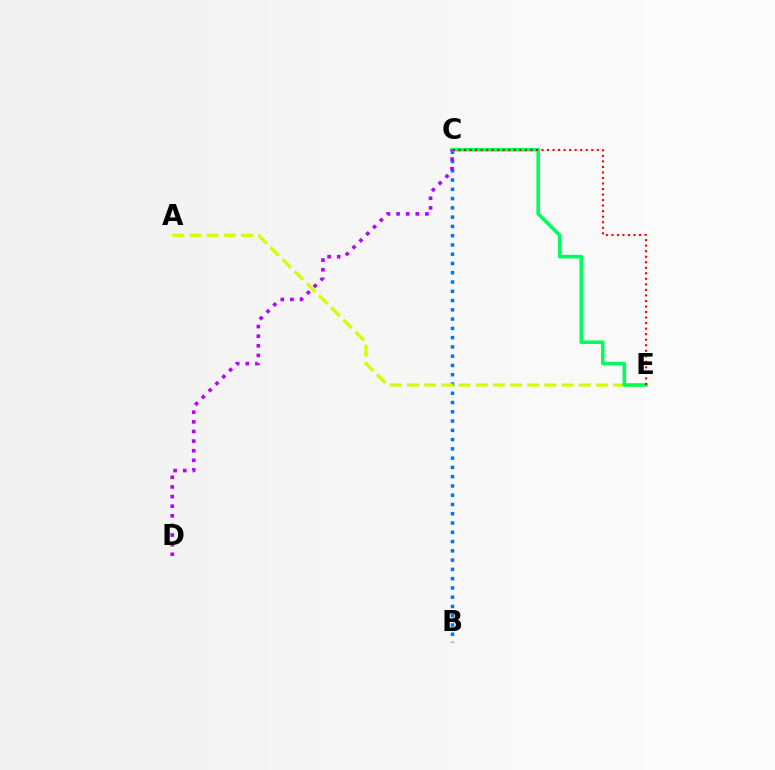{('B', 'C'): [{'color': '#0074ff', 'line_style': 'dotted', 'thickness': 2.52}], ('A', 'E'): [{'color': '#d1ff00', 'line_style': 'dashed', 'thickness': 2.33}], ('C', 'E'): [{'color': '#00ff5c', 'line_style': 'solid', 'thickness': 2.6}, {'color': '#ff0000', 'line_style': 'dotted', 'thickness': 1.5}], ('C', 'D'): [{'color': '#b900ff', 'line_style': 'dotted', 'thickness': 2.61}]}